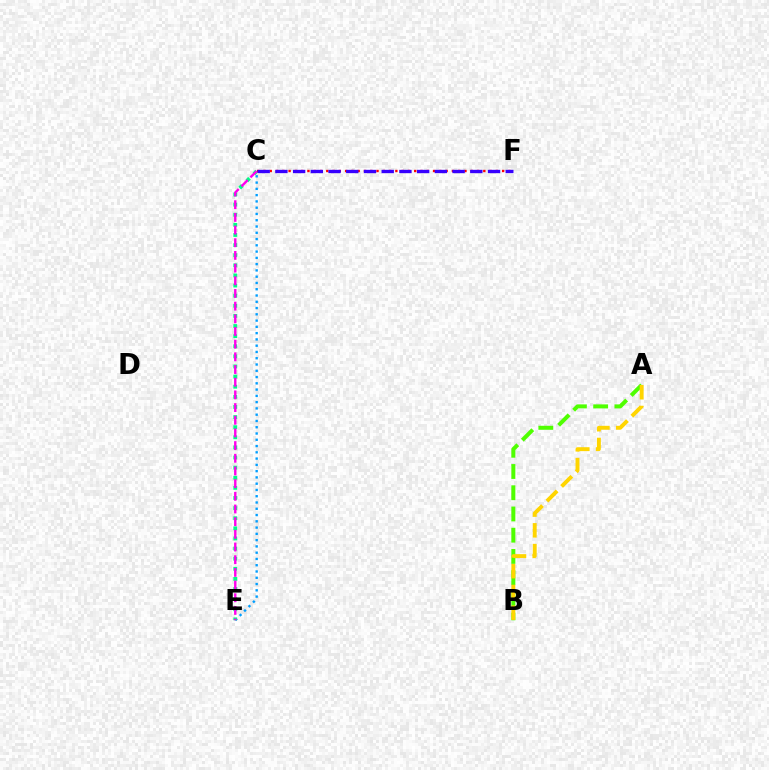{('C', 'E'): [{'color': '#009eff', 'line_style': 'dotted', 'thickness': 1.7}, {'color': '#00ff86', 'line_style': 'dotted', 'thickness': 2.75}, {'color': '#ff00ed', 'line_style': 'dashed', 'thickness': 1.72}], ('A', 'B'): [{'color': '#4fff00', 'line_style': 'dashed', 'thickness': 2.88}, {'color': '#ffd500', 'line_style': 'dashed', 'thickness': 2.82}], ('C', 'F'): [{'color': '#ff0000', 'line_style': 'dotted', 'thickness': 1.71}, {'color': '#3700ff', 'line_style': 'dashed', 'thickness': 2.41}]}